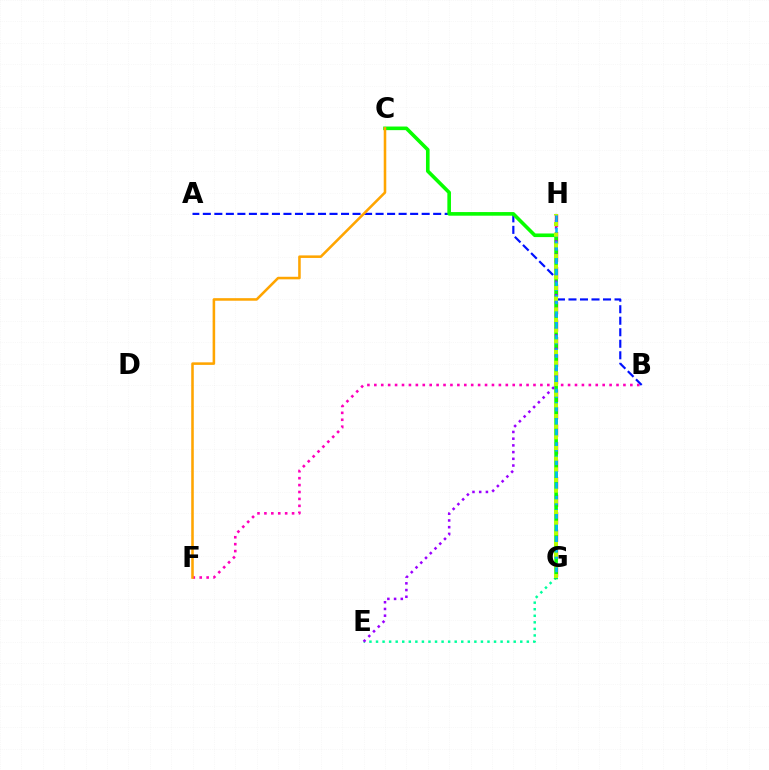{('E', 'G'): [{'color': '#00ff9d', 'line_style': 'dotted', 'thickness': 1.78}], ('G', 'H'): [{'color': '#ff0000', 'line_style': 'dashed', 'thickness': 2.38}, {'color': '#00b5ff', 'line_style': 'dashed', 'thickness': 1.82}, {'color': '#b3ff00', 'line_style': 'dotted', 'thickness': 2.9}], ('B', 'F'): [{'color': '#ff00bd', 'line_style': 'dotted', 'thickness': 1.88}], ('A', 'B'): [{'color': '#0010ff', 'line_style': 'dashed', 'thickness': 1.56}], ('C', 'G'): [{'color': '#08ff00', 'line_style': 'solid', 'thickness': 2.6}], ('E', 'H'): [{'color': '#9b00ff', 'line_style': 'dotted', 'thickness': 1.82}], ('C', 'F'): [{'color': '#ffa500', 'line_style': 'solid', 'thickness': 1.84}]}